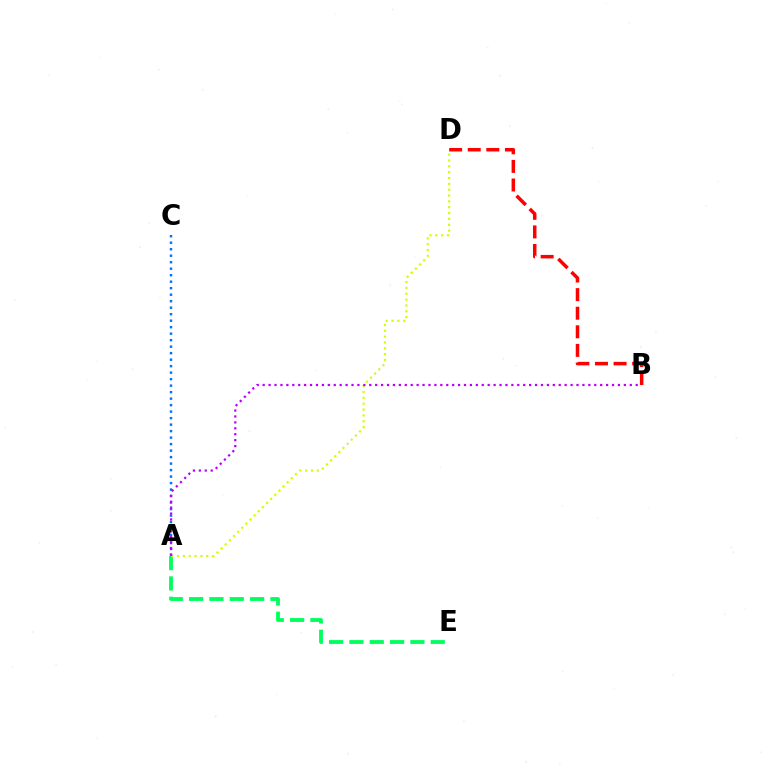{('A', 'C'): [{'color': '#0074ff', 'line_style': 'dotted', 'thickness': 1.77}], ('A', 'E'): [{'color': '#00ff5c', 'line_style': 'dashed', 'thickness': 2.76}], ('A', 'D'): [{'color': '#d1ff00', 'line_style': 'dotted', 'thickness': 1.59}], ('A', 'B'): [{'color': '#b900ff', 'line_style': 'dotted', 'thickness': 1.61}], ('B', 'D'): [{'color': '#ff0000', 'line_style': 'dashed', 'thickness': 2.53}]}